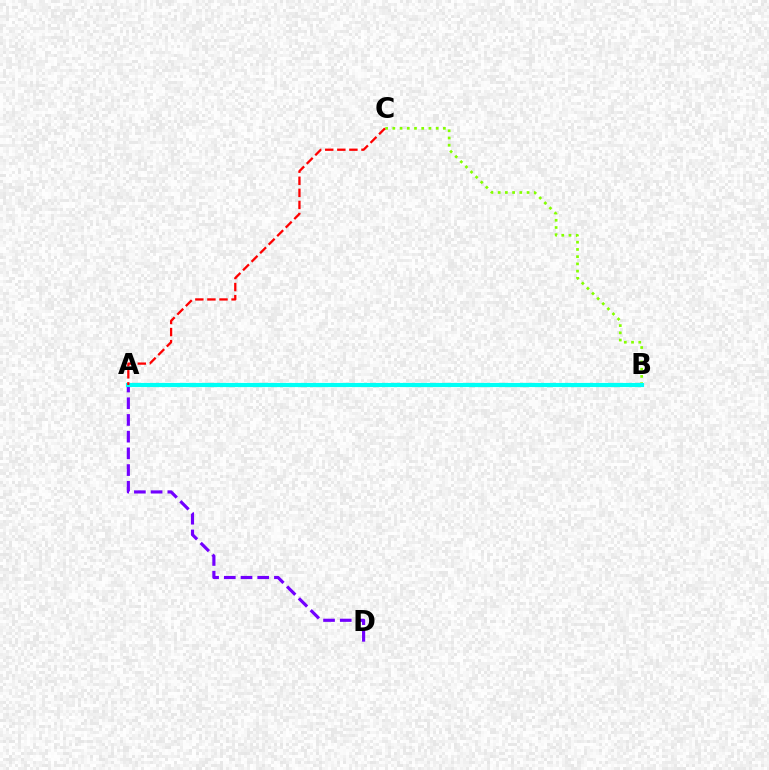{('A', 'D'): [{'color': '#7200ff', 'line_style': 'dashed', 'thickness': 2.27}], ('B', 'C'): [{'color': '#84ff00', 'line_style': 'dotted', 'thickness': 1.96}], ('A', 'B'): [{'color': '#00fff6', 'line_style': 'solid', 'thickness': 2.99}], ('A', 'C'): [{'color': '#ff0000', 'line_style': 'dashed', 'thickness': 1.64}]}